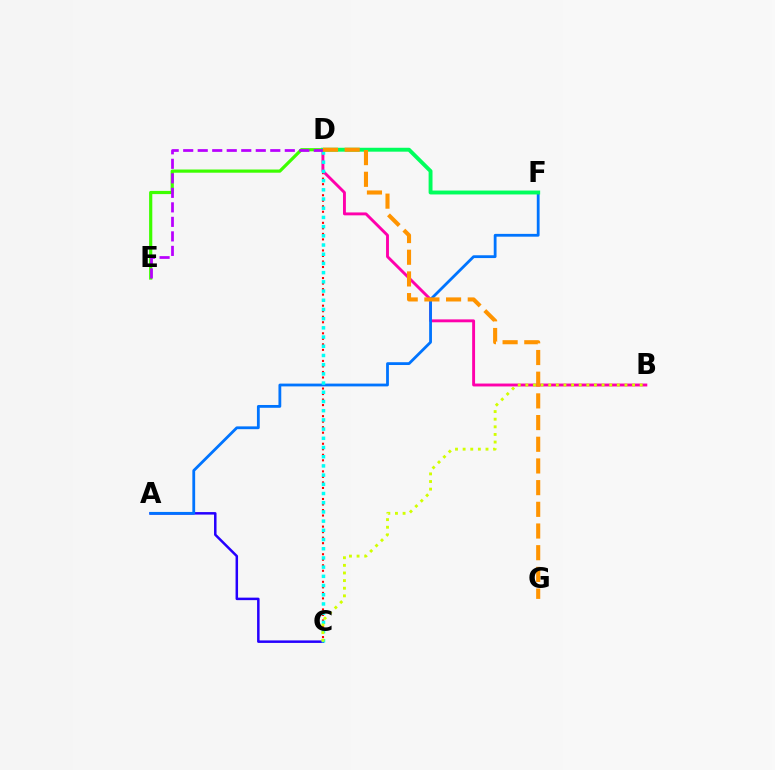{('C', 'D'): [{'color': '#ff0000', 'line_style': 'dotted', 'thickness': 1.5}, {'color': '#00fff6', 'line_style': 'dotted', 'thickness': 2.5}], ('A', 'C'): [{'color': '#2500ff', 'line_style': 'solid', 'thickness': 1.8}], ('B', 'D'): [{'color': '#ff00ac', 'line_style': 'solid', 'thickness': 2.09}], ('A', 'F'): [{'color': '#0074ff', 'line_style': 'solid', 'thickness': 2.02}], ('D', 'E'): [{'color': '#3dff00', 'line_style': 'solid', 'thickness': 2.3}, {'color': '#b900ff', 'line_style': 'dashed', 'thickness': 1.97}], ('D', 'F'): [{'color': '#00ff5c', 'line_style': 'solid', 'thickness': 2.81}], ('B', 'C'): [{'color': '#d1ff00', 'line_style': 'dotted', 'thickness': 2.07}], ('D', 'G'): [{'color': '#ff9400', 'line_style': 'dashed', 'thickness': 2.95}]}